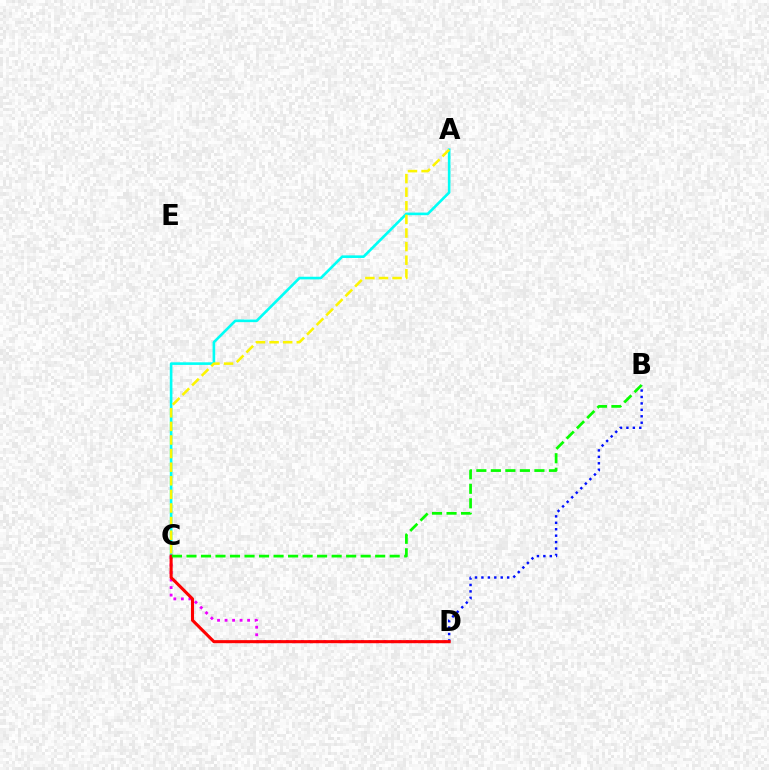{('A', 'C'): [{'color': '#00fff6', 'line_style': 'solid', 'thickness': 1.89}, {'color': '#fcf500', 'line_style': 'dashed', 'thickness': 1.85}], ('B', 'D'): [{'color': '#0010ff', 'line_style': 'dotted', 'thickness': 1.75}], ('C', 'D'): [{'color': '#ee00ff', 'line_style': 'dotted', 'thickness': 2.04}, {'color': '#ff0000', 'line_style': 'solid', 'thickness': 2.21}], ('B', 'C'): [{'color': '#08ff00', 'line_style': 'dashed', 'thickness': 1.97}]}